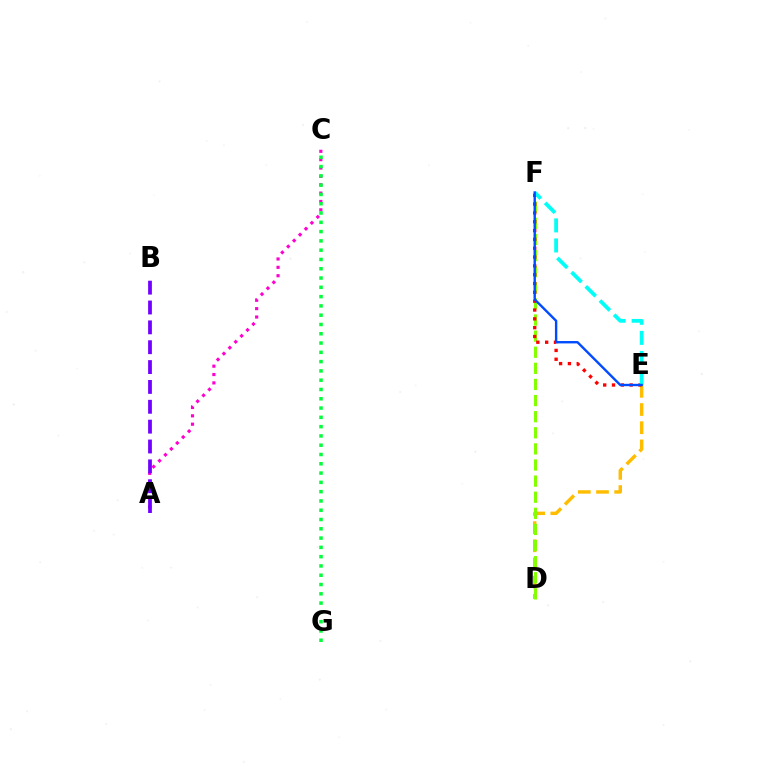{('D', 'E'): [{'color': '#ffbd00', 'line_style': 'dashed', 'thickness': 2.47}], ('A', 'C'): [{'color': '#ff00cf', 'line_style': 'dotted', 'thickness': 2.27}], ('D', 'F'): [{'color': '#84ff00', 'line_style': 'dashed', 'thickness': 2.19}], ('C', 'G'): [{'color': '#00ff39', 'line_style': 'dotted', 'thickness': 2.52}], ('E', 'F'): [{'color': '#ff0000', 'line_style': 'dotted', 'thickness': 2.4}, {'color': '#00fff6', 'line_style': 'dashed', 'thickness': 2.72}, {'color': '#004bff', 'line_style': 'solid', 'thickness': 1.72}], ('A', 'B'): [{'color': '#7200ff', 'line_style': 'dashed', 'thickness': 2.7}]}